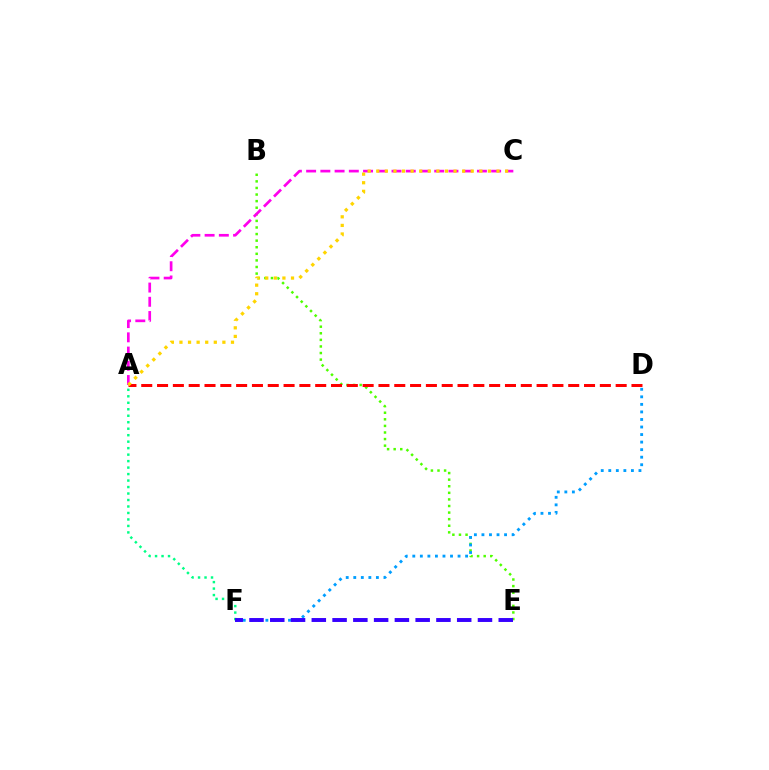{('B', 'E'): [{'color': '#4fff00', 'line_style': 'dotted', 'thickness': 1.79}], ('A', 'D'): [{'color': '#ff0000', 'line_style': 'dashed', 'thickness': 2.15}], ('A', 'F'): [{'color': '#00ff86', 'line_style': 'dotted', 'thickness': 1.76}], ('D', 'F'): [{'color': '#009eff', 'line_style': 'dotted', 'thickness': 2.05}], ('A', 'C'): [{'color': '#ff00ed', 'line_style': 'dashed', 'thickness': 1.93}, {'color': '#ffd500', 'line_style': 'dotted', 'thickness': 2.33}], ('E', 'F'): [{'color': '#3700ff', 'line_style': 'dashed', 'thickness': 2.82}]}